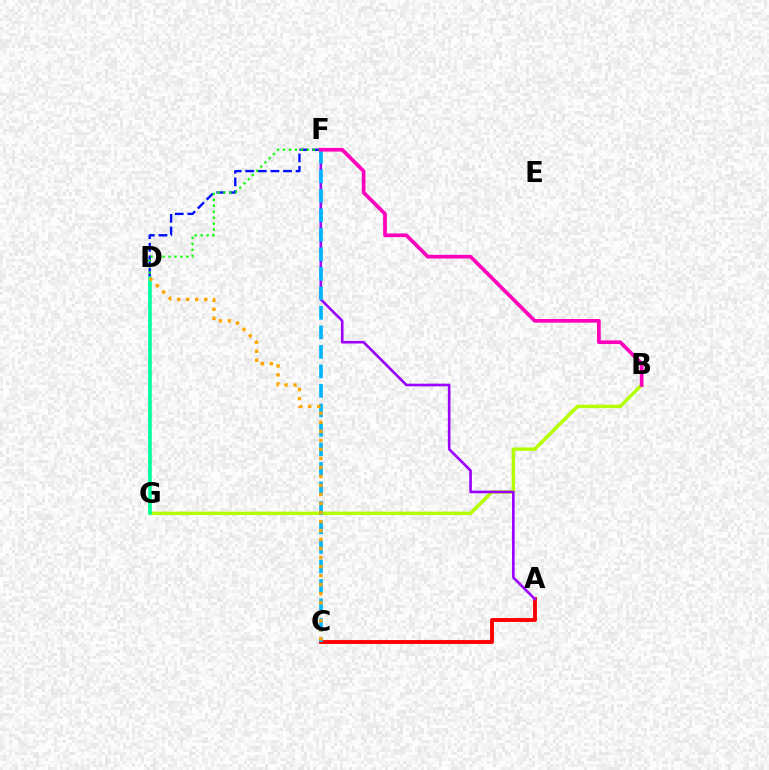{('B', 'G'): [{'color': '#b3ff00', 'line_style': 'solid', 'thickness': 2.46}], ('A', 'C'): [{'color': '#ff0000', 'line_style': 'solid', 'thickness': 2.79}], ('D', 'F'): [{'color': '#0010ff', 'line_style': 'dashed', 'thickness': 1.71}], ('A', 'F'): [{'color': '#9b00ff', 'line_style': 'solid', 'thickness': 1.88}], ('C', 'F'): [{'color': '#00b5ff', 'line_style': 'dashed', 'thickness': 2.65}], ('F', 'G'): [{'color': '#08ff00', 'line_style': 'dotted', 'thickness': 1.62}], ('D', 'G'): [{'color': '#00ff9d', 'line_style': 'solid', 'thickness': 2.56}], ('C', 'D'): [{'color': '#ffa500', 'line_style': 'dotted', 'thickness': 2.45}], ('B', 'F'): [{'color': '#ff00bd', 'line_style': 'solid', 'thickness': 2.65}]}